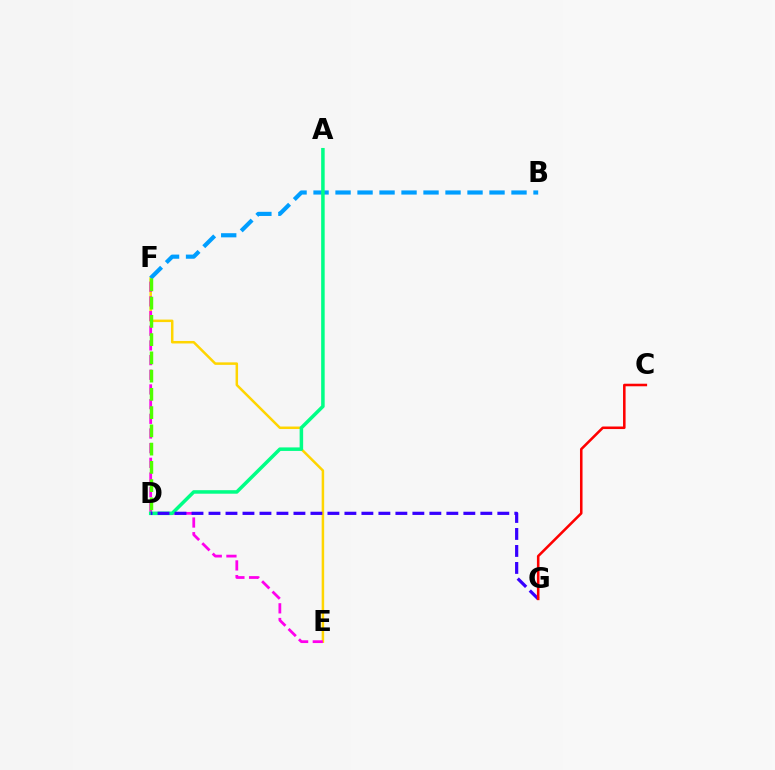{('E', 'F'): [{'color': '#ffd500', 'line_style': 'solid', 'thickness': 1.8}, {'color': '#ff00ed', 'line_style': 'dashed', 'thickness': 1.99}], ('B', 'F'): [{'color': '#009eff', 'line_style': 'dashed', 'thickness': 2.99}], ('A', 'D'): [{'color': '#00ff86', 'line_style': 'solid', 'thickness': 2.53}], ('D', 'G'): [{'color': '#3700ff', 'line_style': 'dashed', 'thickness': 2.31}], ('C', 'G'): [{'color': '#ff0000', 'line_style': 'solid', 'thickness': 1.84}], ('D', 'F'): [{'color': '#4fff00', 'line_style': 'dashed', 'thickness': 2.48}]}